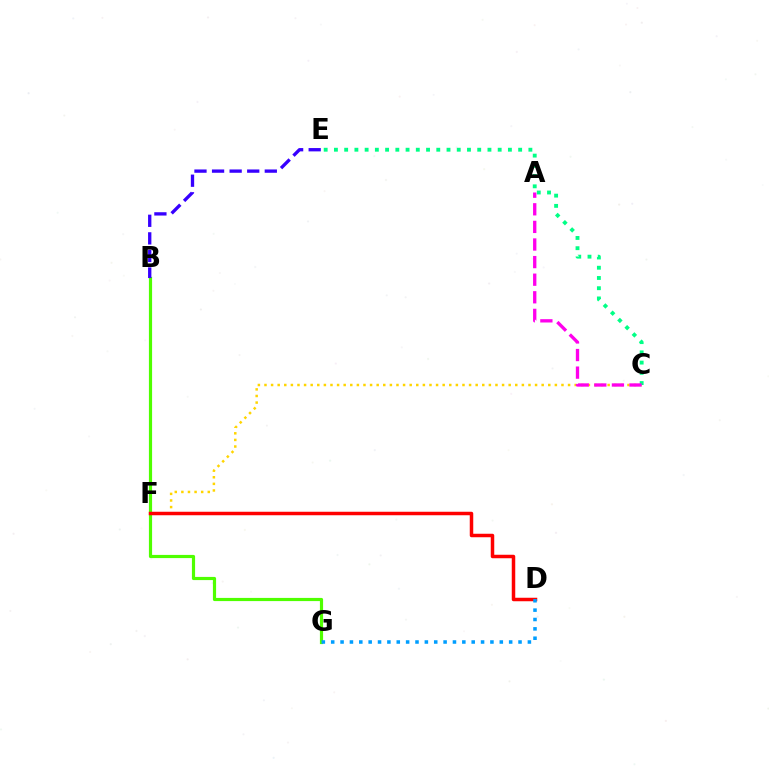{('C', 'F'): [{'color': '#ffd500', 'line_style': 'dotted', 'thickness': 1.79}], ('B', 'G'): [{'color': '#4fff00', 'line_style': 'solid', 'thickness': 2.29}], ('B', 'E'): [{'color': '#3700ff', 'line_style': 'dashed', 'thickness': 2.39}], ('C', 'E'): [{'color': '#00ff86', 'line_style': 'dotted', 'thickness': 2.78}], ('D', 'F'): [{'color': '#ff0000', 'line_style': 'solid', 'thickness': 2.52}], ('D', 'G'): [{'color': '#009eff', 'line_style': 'dotted', 'thickness': 2.54}], ('A', 'C'): [{'color': '#ff00ed', 'line_style': 'dashed', 'thickness': 2.39}]}